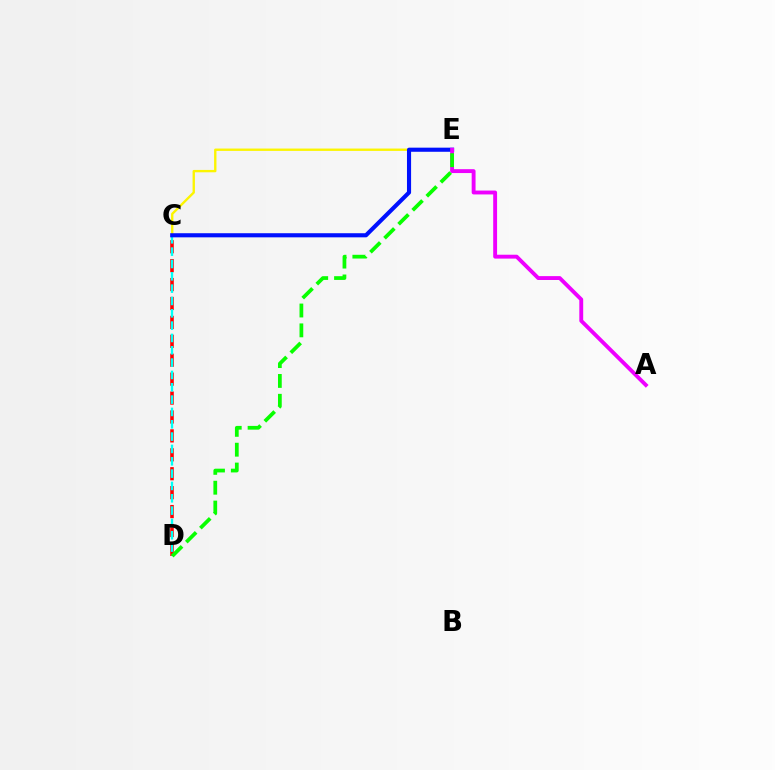{('C', 'D'): [{'color': '#ff0000', 'line_style': 'dashed', 'thickness': 2.57}, {'color': '#00fff6', 'line_style': 'dashed', 'thickness': 1.68}], ('C', 'E'): [{'color': '#fcf500', 'line_style': 'solid', 'thickness': 1.7}, {'color': '#0010ff', 'line_style': 'solid', 'thickness': 2.96}], ('A', 'E'): [{'color': '#ee00ff', 'line_style': 'solid', 'thickness': 2.79}], ('D', 'E'): [{'color': '#08ff00', 'line_style': 'dashed', 'thickness': 2.7}]}